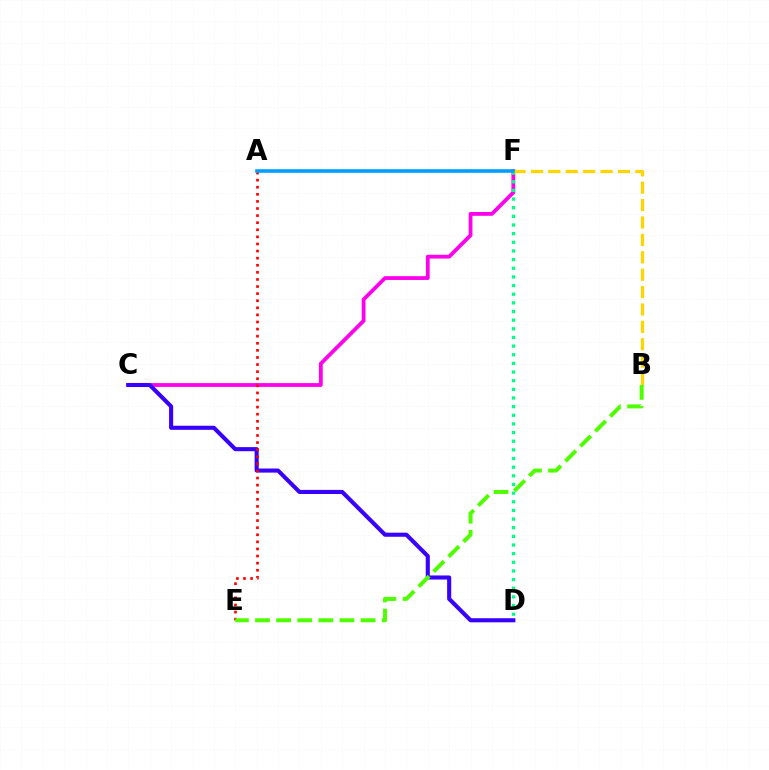{('C', 'F'): [{'color': '#ff00ed', 'line_style': 'solid', 'thickness': 2.74}], ('C', 'D'): [{'color': '#3700ff', 'line_style': 'solid', 'thickness': 2.94}], ('A', 'E'): [{'color': '#ff0000', 'line_style': 'dotted', 'thickness': 1.93}], ('D', 'F'): [{'color': '#00ff86', 'line_style': 'dotted', 'thickness': 2.35}], ('B', 'F'): [{'color': '#ffd500', 'line_style': 'dashed', 'thickness': 2.36}], ('B', 'E'): [{'color': '#4fff00', 'line_style': 'dashed', 'thickness': 2.87}], ('A', 'F'): [{'color': '#009eff', 'line_style': 'solid', 'thickness': 2.58}]}